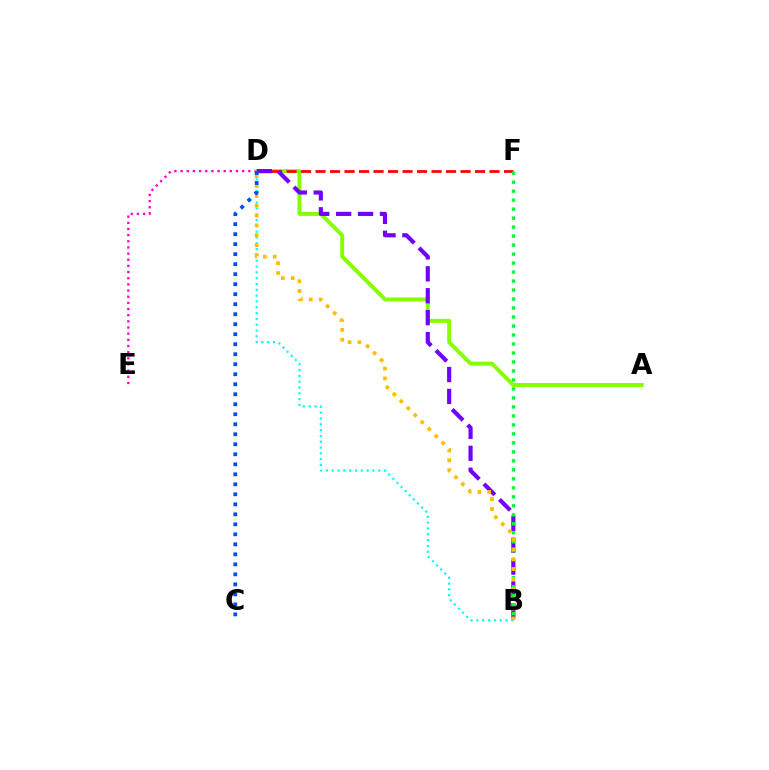{('D', 'E'): [{'color': '#ff00cf', 'line_style': 'dotted', 'thickness': 1.67}], ('A', 'D'): [{'color': '#84ff00', 'line_style': 'solid', 'thickness': 2.84}], ('D', 'F'): [{'color': '#ff0000', 'line_style': 'dashed', 'thickness': 1.97}], ('B', 'D'): [{'color': '#7200ff', 'line_style': 'dashed', 'thickness': 2.98}, {'color': '#00fff6', 'line_style': 'dotted', 'thickness': 1.58}, {'color': '#ffbd00', 'line_style': 'dotted', 'thickness': 2.68}], ('B', 'F'): [{'color': '#00ff39', 'line_style': 'dotted', 'thickness': 2.44}], ('C', 'D'): [{'color': '#004bff', 'line_style': 'dotted', 'thickness': 2.72}]}